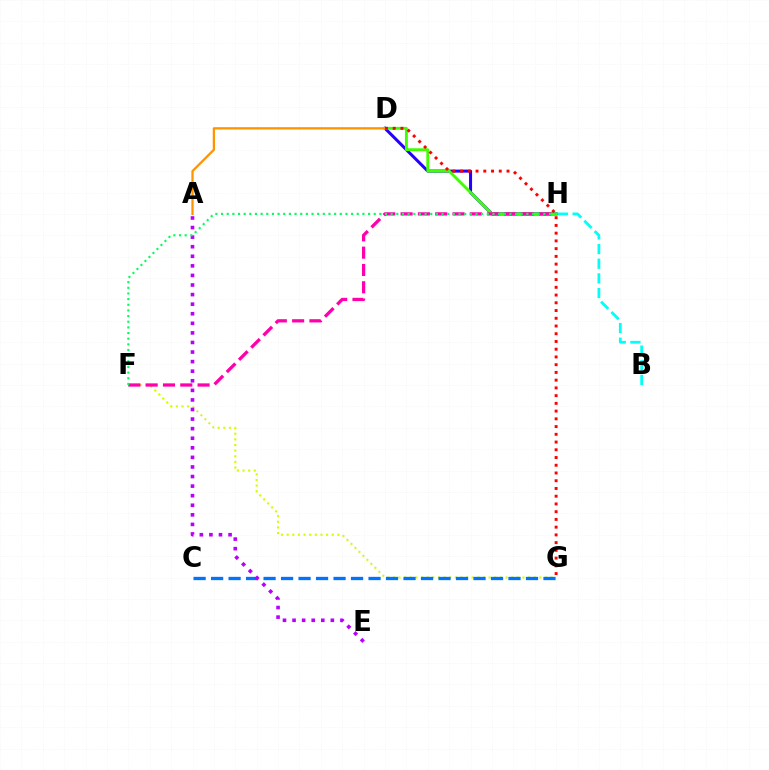{('D', 'H'): [{'color': '#2500ff', 'line_style': 'solid', 'thickness': 2.17}, {'color': '#3dff00', 'line_style': 'solid', 'thickness': 2.08}], ('F', 'G'): [{'color': '#d1ff00', 'line_style': 'dotted', 'thickness': 1.53}], ('A', 'D'): [{'color': '#ff9400', 'line_style': 'solid', 'thickness': 1.64}], ('B', 'H'): [{'color': '#00fff6', 'line_style': 'dashed', 'thickness': 1.99}], ('C', 'G'): [{'color': '#0074ff', 'line_style': 'dashed', 'thickness': 2.38}], ('D', 'G'): [{'color': '#ff0000', 'line_style': 'dotted', 'thickness': 2.1}], ('A', 'E'): [{'color': '#b900ff', 'line_style': 'dotted', 'thickness': 2.6}], ('F', 'H'): [{'color': '#ff00ac', 'line_style': 'dashed', 'thickness': 2.35}, {'color': '#00ff5c', 'line_style': 'dotted', 'thickness': 1.54}]}